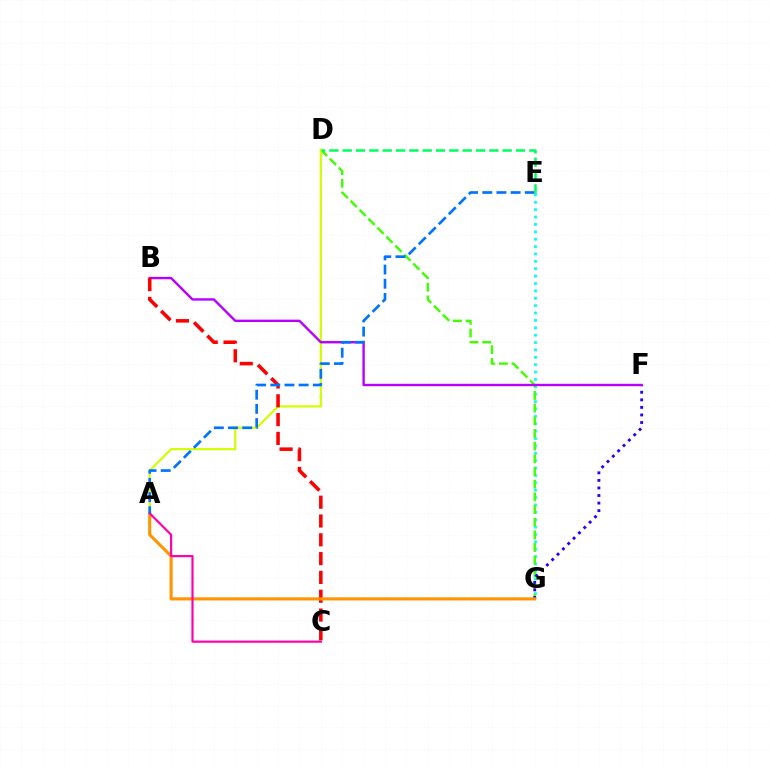{('E', 'G'): [{'color': '#00fff6', 'line_style': 'dotted', 'thickness': 2.01}], ('D', 'G'): [{'color': '#3dff00', 'line_style': 'dashed', 'thickness': 1.72}], ('A', 'D'): [{'color': '#d1ff00', 'line_style': 'solid', 'thickness': 1.6}], ('F', 'G'): [{'color': '#2500ff', 'line_style': 'dotted', 'thickness': 2.05}], ('B', 'F'): [{'color': '#b900ff', 'line_style': 'solid', 'thickness': 1.72}], ('B', 'C'): [{'color': '#ff0000', 'line_style': 'dashed', 'thickness': 2.56}], ('A', 'G'): [{'color': '#ff9400', 'line_style': 'solid', 'thickness': 2.24}], ('A', 'C'): [{'color': '#ff00ac', 'line_style': 'solid', 'thickness': 1.57}], ('A', 'E'): [{'color': '#0074ff', 'line_style': 'dashed', 'thickness': 1.93}], ('D', 'E'): [{'color': '#00ff5c', 'line_style': 'dashed', 'thickness': 1.81}]}